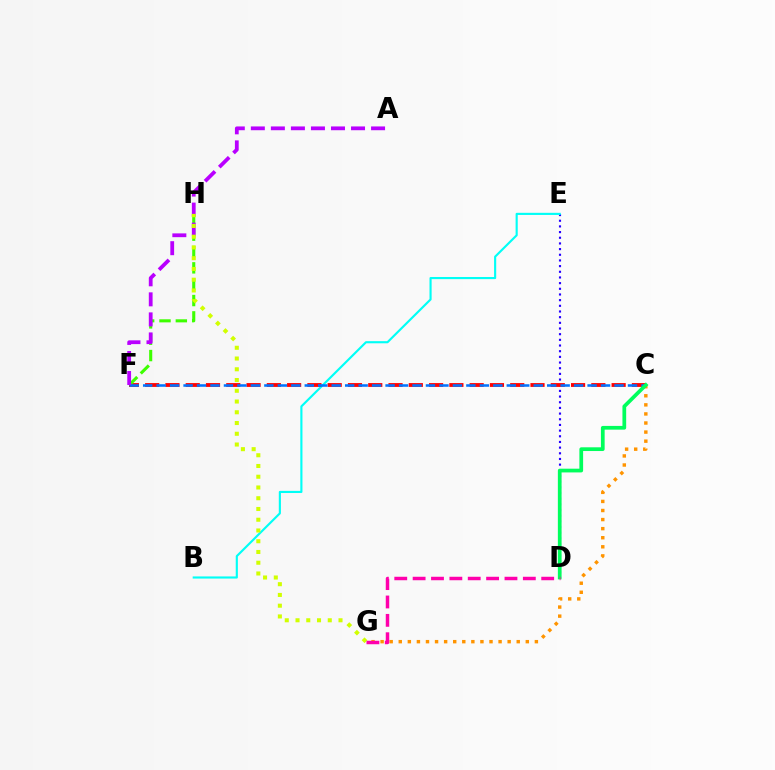{('D', 'E'): [{'color': '#2500ff', 'line_style': 'dotted', 'thickness': 1.54}], ('B', 'E'): [{'color': '#00fff6', 'line_style': 'solid', 'thickness': 1.54}], ('C', 'F'): [{'color': '#ff0000', 'line_style': 'dashed', 'thickness': 2.76}, {'color': '#0074ff', 'line_style': 'dashed', 'thickness': 1.83}], ('F', 'H'): [{'color': '#3dff00', 'line_style': 'dashed', 'thickness': 2.22}], ('C', 'G'): [{'color': '#ff9400', 'line_style': 'dotted', 'thickness': 2.47}], ('C', 'D'): [{'color': '#00ff5c', 'line_style': 'solid', 'thickness': 2.69}], ('A', 'F'): [{'color': '#b900ff', 'line_style': 'dashed', 'thickness': 2.72}], ('G', 'H'): [{'color': '#d1ff00', 'line_style': 'dotted', 'thickness': 2.92}], ('D', 'G'): [{'color': '#ff00ac', 'line_style': 'dashed', 'thickness': 2.5}]}